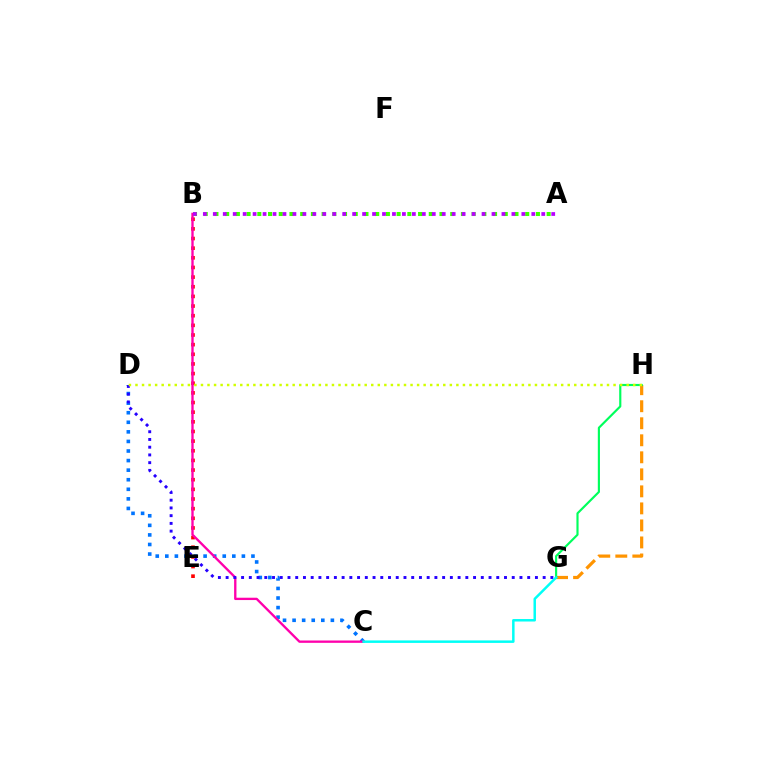{('B', 'E'): [{'color': '#ff0000', 'line_style': 'dotted', 'thickness': 2.62}], ('C', 'D'): [{'color': '#0074ff', 'line_style': 'dotted', 'thickness': 2.6}], ('B', 'C'): [{'color': '#ff00ac', 'line_style': 'solid', 'thickness': 1.68}], ('D', 'G'): [{'color': '#2500ff', 'line_style': 'dotted', 'thickness': 2.1}], ('G', 'H'): [{'color': '#ff9400', 'line_style': 'dashed', 'thickness': 2.31}, {'color': '#00ff5c', 'line_style': 'solid', 'thickness': 1.55}], ('A', 'B'): [{'color': '#3dff00', 'line_style': 'dotted', 'thickness': 2.91}, {'color': '#b900ff', 'line_style': 'dotted', 'thickness': 2.7}], ('D', 'H'): [{'color': '#d1ff00', 'line_style': 'dotted', 'thickness': 1.78}], ('C', 'G'): [{'color': '#00fff6', 'line_style': 'solid', 'thickness': 1.79}]}